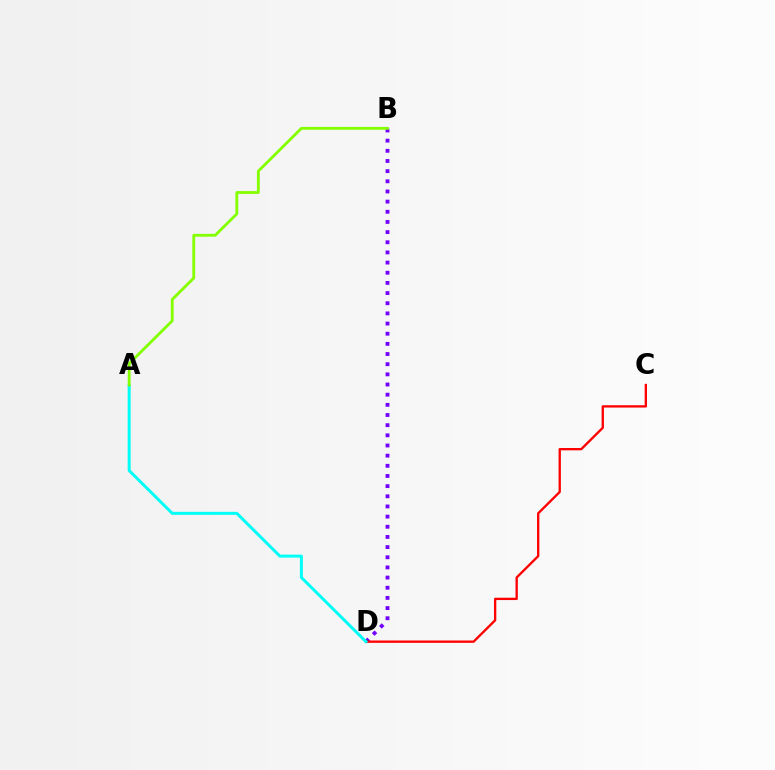{('B', 'D'): [{'color': '#7200ff', 'line_style': 'dotted', 'thickness': 2.76}], ('C', 'D'): [{'color': '#ff0000', 'line_style': 'solid', 'thickness': 1.68}], ('A', 'D'): [{'color': '#00fff6', 'line_style': 'solid', 'thickness': 2.14}], ('A', 'B'): [{'color': '#84ff00', 'line_style': 'solid', 'thickness': 2.03}]}